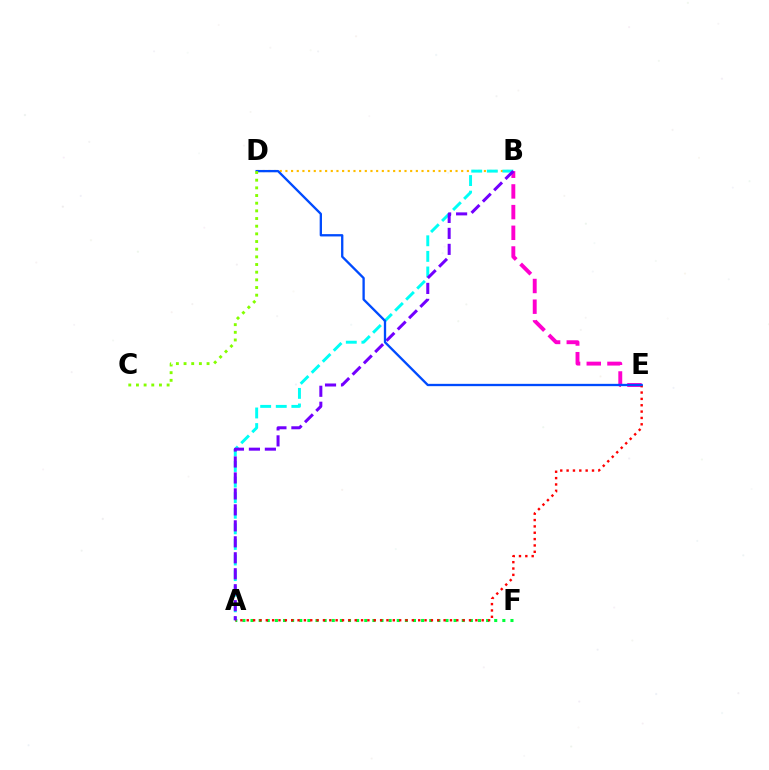{('B', 'D'): [{'color': '#ffbd00', 'line_style': 'dotted', 'thickness': 1.54}], ('A', 'F'): [{'color': '#00ff39', 'line_style': 'dotted', 'thickness': 2.21}], ('A', 'B'): [{'color': '#00fff6', 'line_style': 'dashed', 'thickness': 2.12}, {'color': '#7200ff', 'line_style': 'dashed', 'thickness': 2.17}], ('B', 'E'): [{'color': '#ff00cf', 'line_style': 'dashed', 'thickness': 2.81}], ('A', 'E'): [{'color': '#ff0000', 'line_style': 'dotted', 'thickness': 1.73}], ('D', 'E'): [{'color': '#004bff', 'line_style': 'solid', 'thickness': 1.67}], ('C', 'D'): [{'color': '#84ff00', 'line_style': 'dotted', 'thickness': 2.08}]}